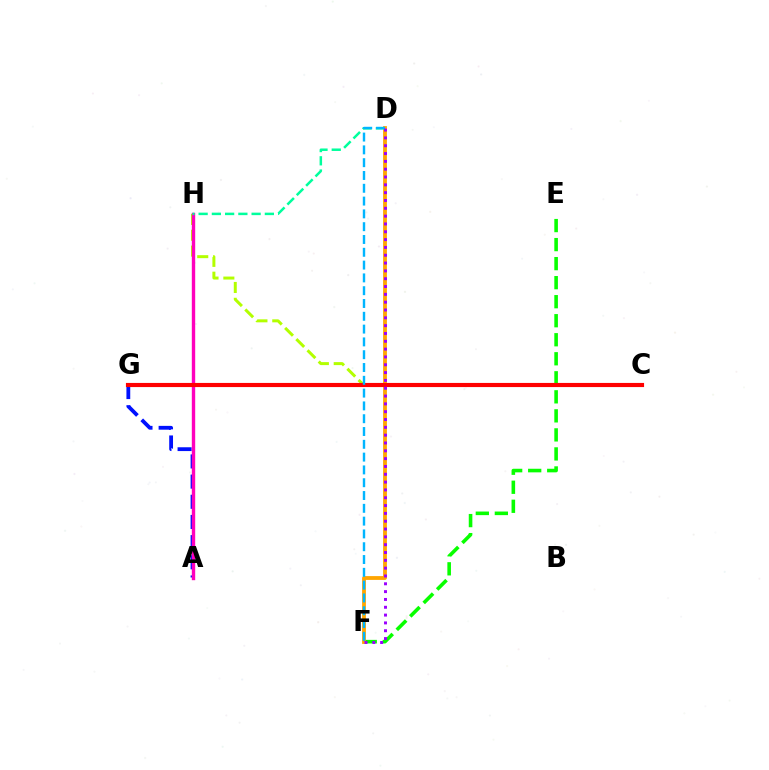{('E', 'F'): [{'color': '#08ff00', 'line_style': 'dashed', 'thickness': 2.59}], ('A', 'G'): [{'color': '#0010ff', 'line_style': 'dashed', 'thickness': 2.74}], ('C', 'H'): [{'color': '#b3ff00', 'line_style': 'dashed', 'thickness': 2.15}], ('A', 'H'): [{'color': '#ff00bd', 'line_style': 'solid', 'thickness': 2.44}], ('D', 'F'): [{'color': '#ffa500', 'line_style': 'solid', 'thickness': 2.75}, {'color': '#00b5ff', 'line_style': 'dashed', 'thickness': 1.74}, {'color': '#9b00ff', 'line_style': 'dotted', 'thickness': 2.13}], ('C', 'G'): [{'color': '#ff0000', 'line_style': 'solid', 'thickness': 2.98}], ('D', 'H'): [{'color': '#00ff9d', 'line_style': 'dashed', 'thickness': 1.8}]}